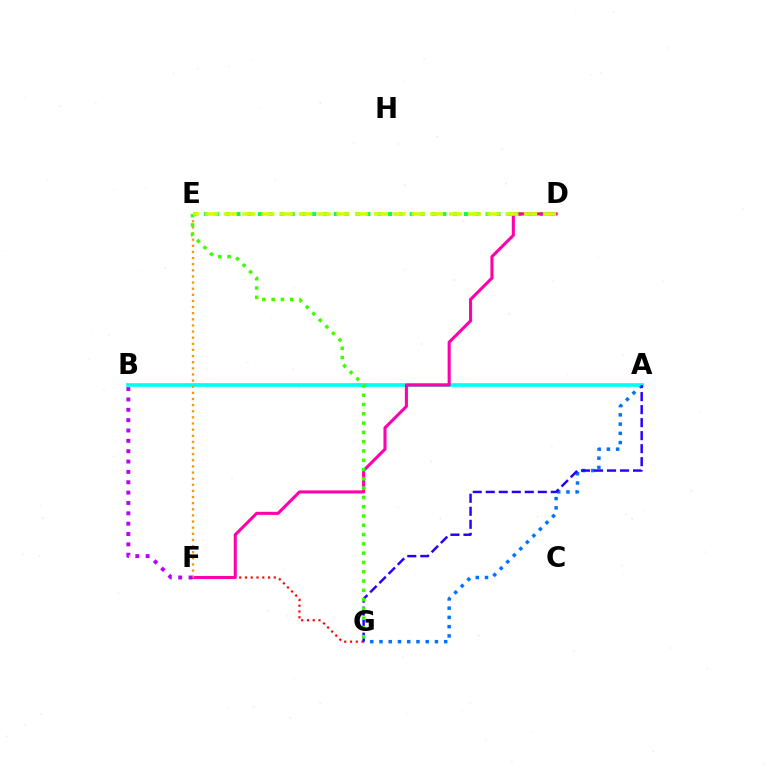{('A', 'G'): [{'color': '#0074ff', 'line_style': 'dotted', 'thickness': 2.51}, {'color': '#2500ff', 'line_style': 'dashed', 'thickness': 1.77}], ('A', 'B'): [{'color': '#00fff6', 'line_style': 'solid', 'thickness': 2.67}], ('D', 'E'): [{'color': '#00ff5c', 'line_style': 'dotted', 'thickness': 2.94}, {'color': '#d1ff00', 'line_style': 'dashed', 'thickness': 2.55}], ('F', 'G'): [{'color': '#ff0000', 'line_style': 'dotted', 'thickness': 1.57}], ('D', 'F'): [{'color': '#ff00ac', 'line_style': 'solid', 'thickness': 2.22}], ('E', 'F'): [{'color': '#ff9400', 'line_style': 'dotted', 'thickness': 1.66}], ('E', 'G'): [{'color': '#3dff00', 'line_style': 'dotted', 'thickness': 2.52}], ('B', 'F'): [{'color': '#b900ff', 'line_style': 'dotted', 'thickness': 2.81}]}